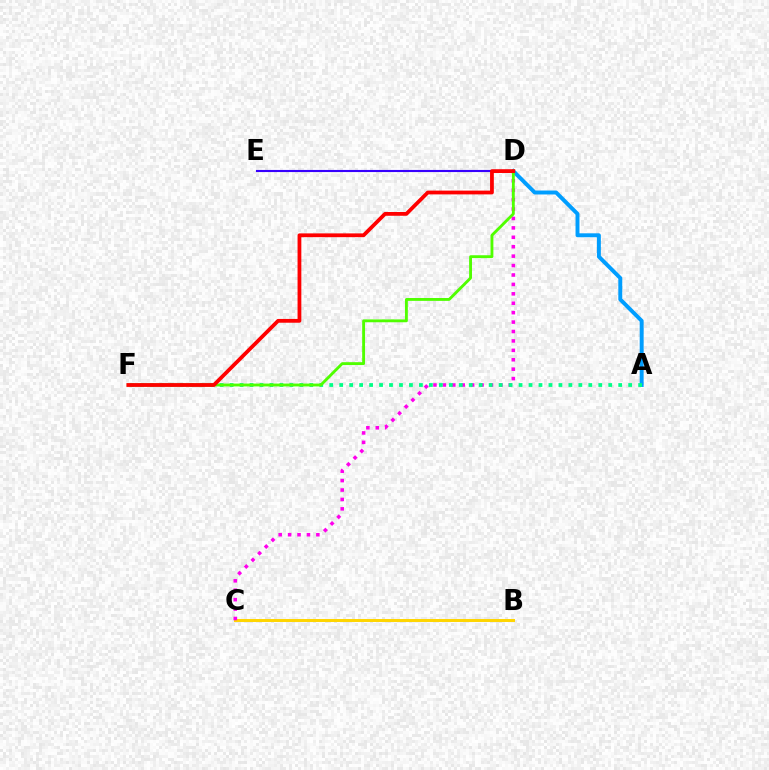{('D', 'E'): [{'color': '#3700ff', 'line_style': 'solid', 'thickness': 1.52}], ('B', 'C'): [{'color': '#ffd500', 'line_style': 'solid', 'thickness': 2.13}], ('C', 'D'): [{'color': '#ff00ed', 'line_style': 'dotted', 'thickness': 2.56}], ('A', 'D'): [{'color': '#009eff', 'line_style': 'solid', 'thickness': 2.84}], ('A', 'F'): [{'color': '#00ff86', 'line_style': 'dotted', 'thickness': 2.71}], ('D', 'F'): [{'color': '#4fff00', 'line_style': 'solid', 'thickness': 2.06}, {'color': '#ff0000', 'line_style': 'solid', 'thickness': 2.72}]}